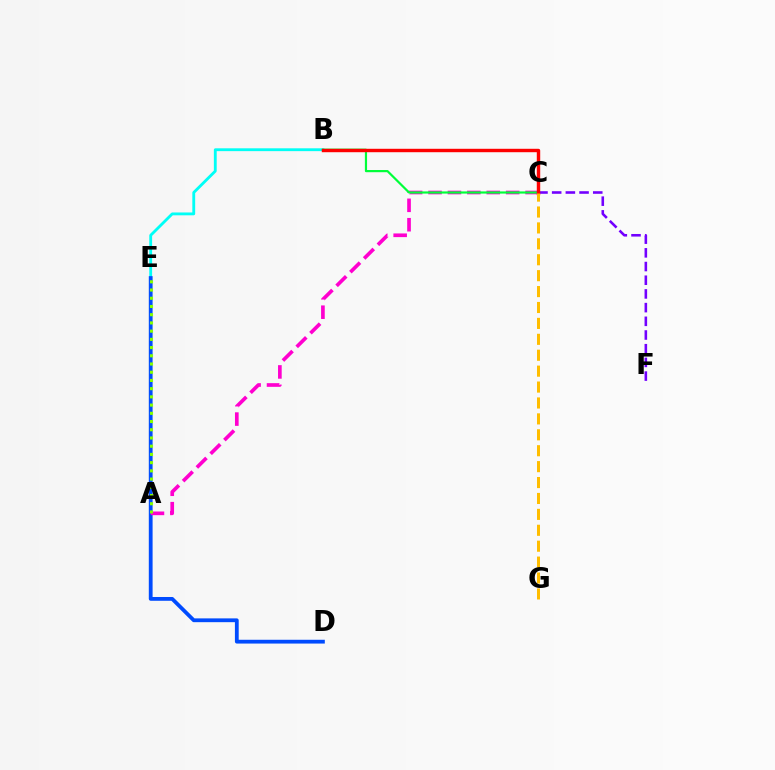{('B', 'E'): [{'color': '#00fff6', 'line_style': 'solid', 'thickness': 2.04}], ('D', 'E'): [{'color': '#004bff', 'line_style': 'solid', 'thickness': 2.73}], ('A', 'C'): [{'color': '#ff00cf', 'line_style': 'dashed', 'thickness': 2.64}], ('B', 'C'): [{'color': '#00ff39', 'line_style': 'solid', 'thickness': 1.58}, {'color': '#ff0000', 'line_style': 'solid', 'thickness': 2.47}], ('C', 'F'): [{'color': '#7200ff', 'line_style': 'dashed', 'thickness': 1.86}], ('A', 'E'): [{'color': '#84ff00', 'line_style': 'dotted', 'thickness': 2.23}], ('C', 'G'): [{'color': '#ffbd00', 'line_style': 'dashed', 'thickness': 2.16}]}